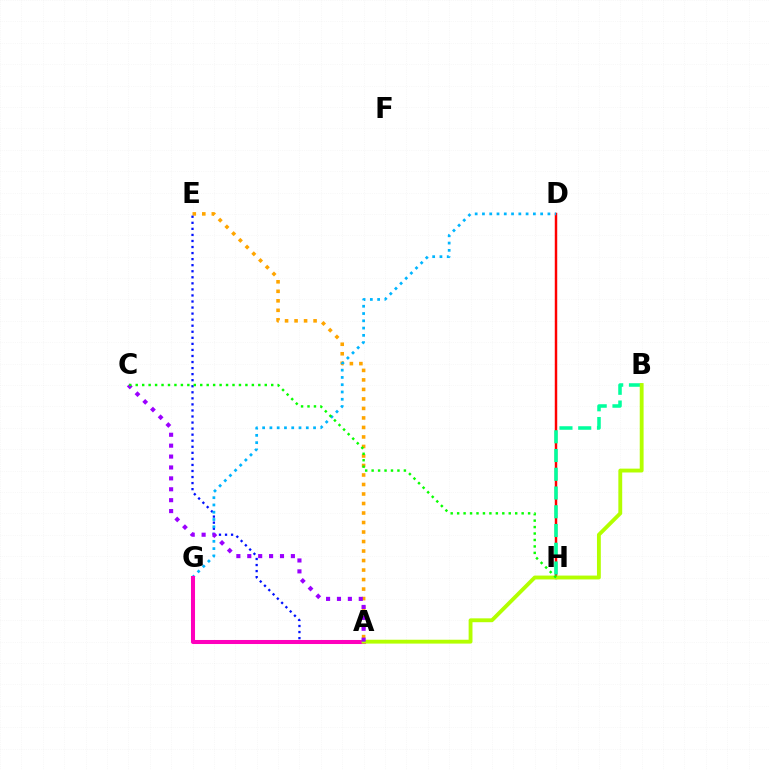{('A', 'E'): [{'color': '#ffa500', 'line_style': 'dotted', 'thickness': 2.58}, {'color': '#0010ff', 'line_style': 'dotted', 'thickness': 1.64}], ('D', 'H'): [{'color': '#ff0000', 'line_style': 'solid', 'thickness': 1.77}], ('D', 'G'): [{'color': '#00b5ff', 'line_style': 'dotted', 'thickness': 1.98}], ('A', 'G'): [{'color': '#ff00bd', 'line_style': 'solid', 'thickness': 2.91}], ('B', 'H'): [{'color': '#00ff9d', 'line_style': 'dashed', 'thickness': 2.55}], ('A', 'B'): [{'color': '#b3ff00', 'line_style': 'solid', 'thickness': 2.77}], ('A', 'C'): [{'color': '#9b00ff', 'line_style': 'dotted', 'thickness': 2.96}], ('C', 'H'): [{'color': '#08ff00', 'line_style': 'dotted', 'thickness': 1.75}]}